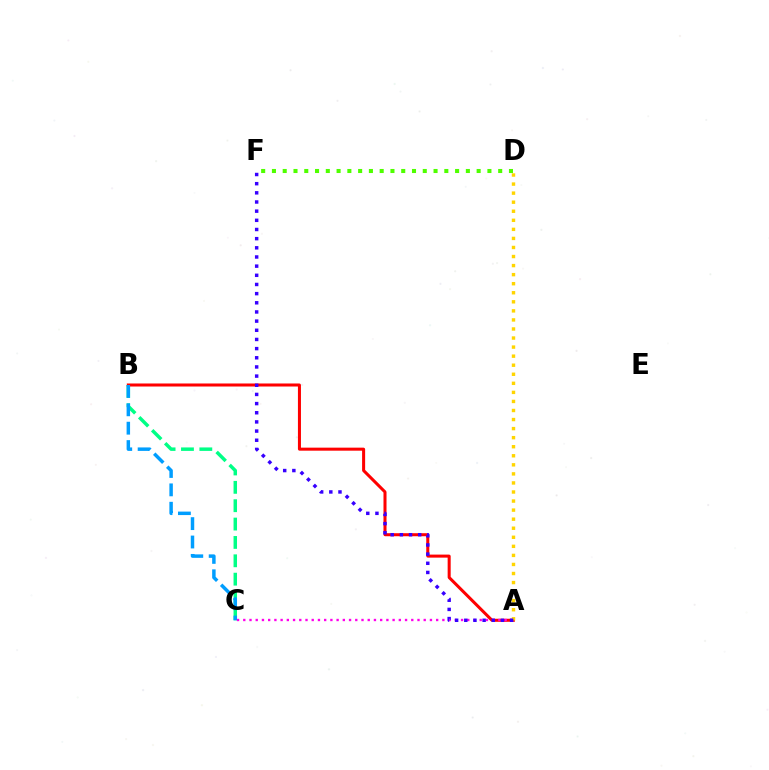{('B', 'C'): [{'color': '#00ff86', 'line_style': 'dashed', 'thickness': 2.49}, {'color': '#009eff', 'line_style': 'dashed', 'thickness': 2.5}], ('A', 'B'): [{'color': '#ff0000', 'line_style': 'solid', 'thickness': 2.18}], ('D', 'F'): [{'color': '#4fff00', 'line_style': 'dotted', 'thickness': 2.93}], ('A', 'C'): [{'color': '#ff00ed', 'line_style': 'dotted', 'thickness': 1.69}], ('A', 'D'): [{'color': '#ffd500', 'line_style': 'dotted', 'thickness': 2.46}], ('A', 'F'): [{'color': '#3700ff', 'line_style': 'dotted', 'thickness': 2.49}]}